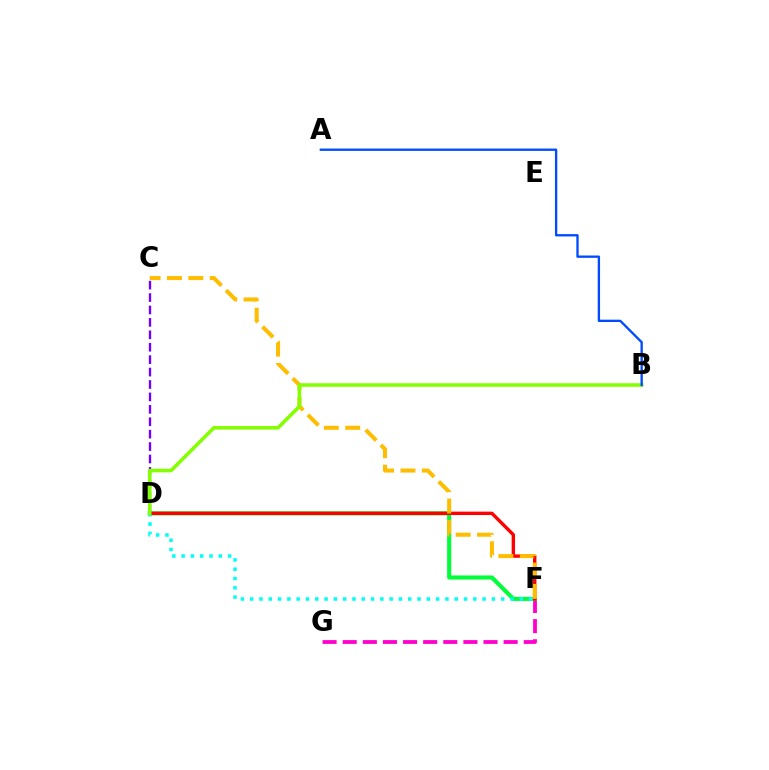{('C', 'D'): [{'color': '#7200ff', 'line_style': 'dashed', 'thickness': 1.69}], ('F', 'G'): [{'color': '#ff00cf', 'line_style': 'dashed', 'thickness': 2.73}], ('D', 'F'): [{'color': '#00ff39', 'line_style': 'solid', 'thickness': 2.94}, {'color': '#00fff6', 'line_style': 'dotted', 'thickness': 2.53}, {'color': '#ff0000', 'line_style': 'solid', 'thickness': 2.44}], ('C', 'F'): [{'color': '#ffbd00', 'line_style': 'dashed', 'thickness': 2.9}], ('B', 'D'): [{'color': '#84ff00', 'line_style': 'solid', 'thickness': 2.56}], ('A', 'B'): [{'color': '#004bff', 'line_style': 'solid', 'thickness': 1.67}]}